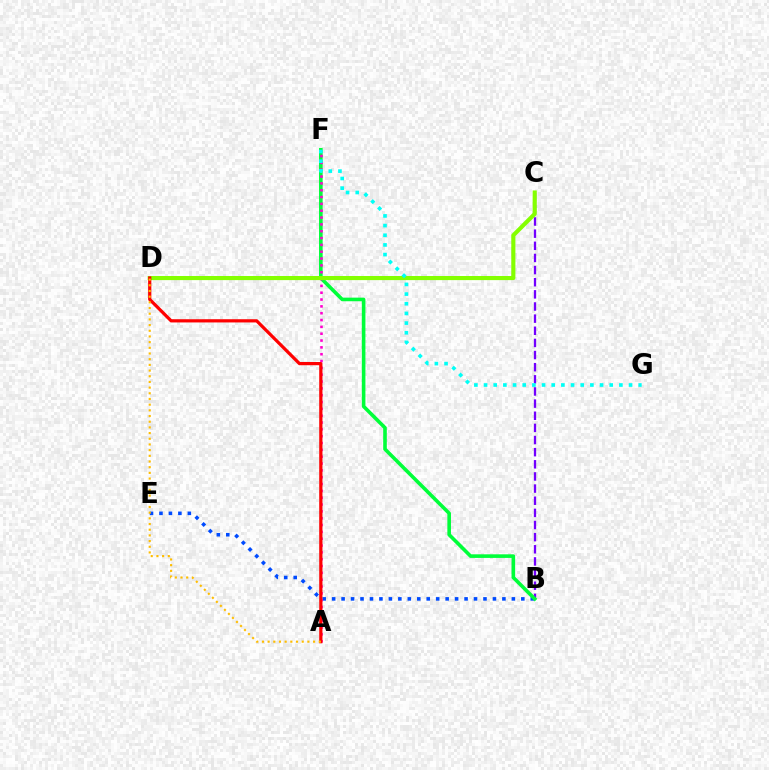{('B', 'E'): [{'color': '#004bff', 'line_style': 'dotted', 'thickness': 2.57}], ('B', 'C'): [{'color': '#7200ff', 'line_style': 'dashed', 'thickness': 1.65}], ('B', 'F'): [{'color': '#00ff39', 'line_style': 'solid', 'thickness': 2.6}], ('A', 'F'): [{'color': '#ff00cf', 'line_style': 'dotted', 'thickness': 1.86}], ('C', 'D'): [{'color': '#84ff00', 'line_style': 'solid', 'thickness': 2.96}], ('A', 'D'): [{'color': '#ff0000', 'line_style': 'solid', 'thickness': 2.32}, {'color': '#ffbd00', 'line_style': 'dotted', 'thickness': 1.54}], ('F', 'G'): [{'color': '#00fff6', 'line_style': 'dotted', 'thickness': 2.63}]}